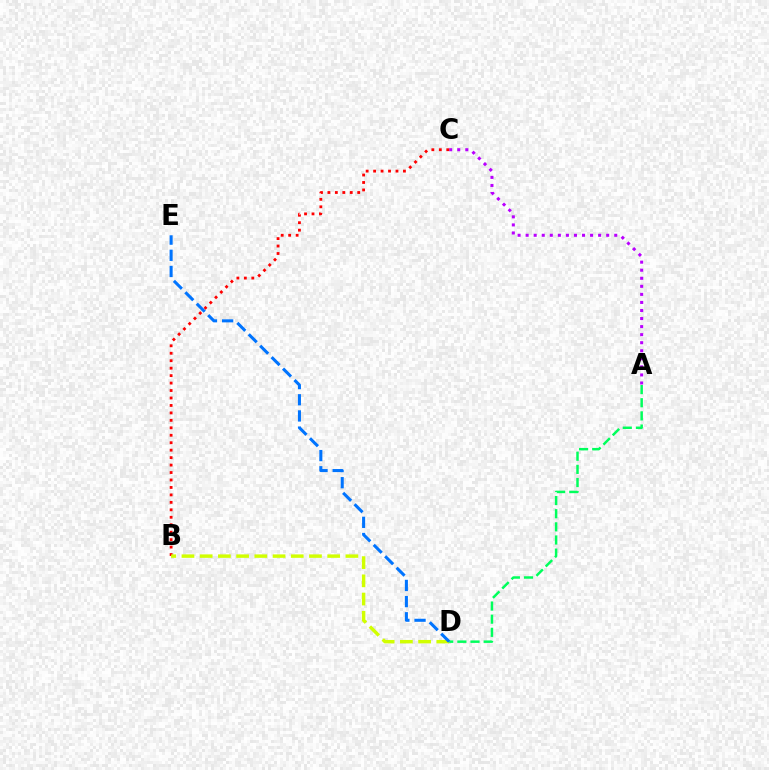{('A', 'C'): [{'color': '#b900ff', 'line_style': 'dotted', 'thickness': 2.19}], ('B', 'C'): [{'color': '#ff0000', 'line_style': 'dotted', 'thickness': 2.03}], ('B', 'D'): [{'color': '#d1ff00', 'line_style': 'dashed', 'thickness': 2.47}], ('A', 'D'): [{'color': '#00ff5c', 'line_style': 'dashed', 'thickness': 1.79}], ('D', 'E'): [{'color': '#0074ff', 'line_style': 'dashed', 'thickness': 2.2}]}